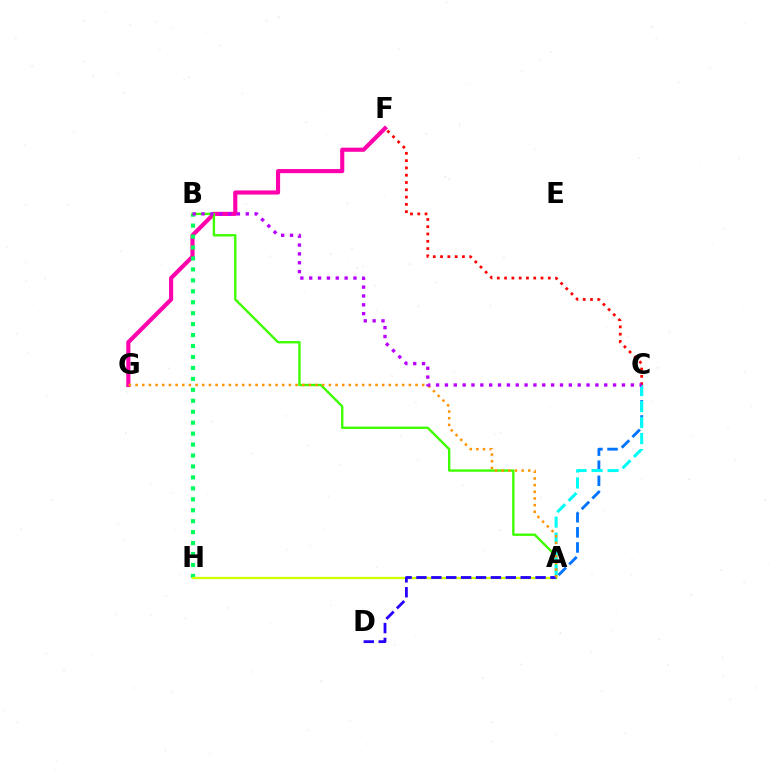{('F', 'G'): [{'color': '#ff00ac', 'line_style': 'solid', 'thickness': 2.97}], ('B', 'H'): [{'color': '#00ff5c', 'line_style': 'dotted', 'thickness': 2.97}], ('A', 'H'): [{'color': '#d1ff00', 'line_style': 'solid', 'thickness': 1.65}], ('C', 'F'): [{'color': '#ff0000', 'line_style': 'dotted', 'thickness': 1.98}], ('A', 'C'): [{'color': '#0074ff', 'line_style': 'dashed', 'thickness': 2.05}, {'color': '#00fff6', 'line_style': 'dashed', 'thickness': 2.17}], ('A', 'B'): [{'color': '#3dff00', 'line_style': 'solid', 'thickness': 1.71}], ('A', 'D'): [{'color': '#2500ff', 'line_style': 'dashed', 'thickness': 2.02}], ('A', 'G'): [{'color': '#ff9400', 'line_style': 'dotted', 'thickness': 1.81}], ('B', 'C'): [{'color': '#b900ff', 'line_style': 'dotted', 'thickness': 2.4}]}